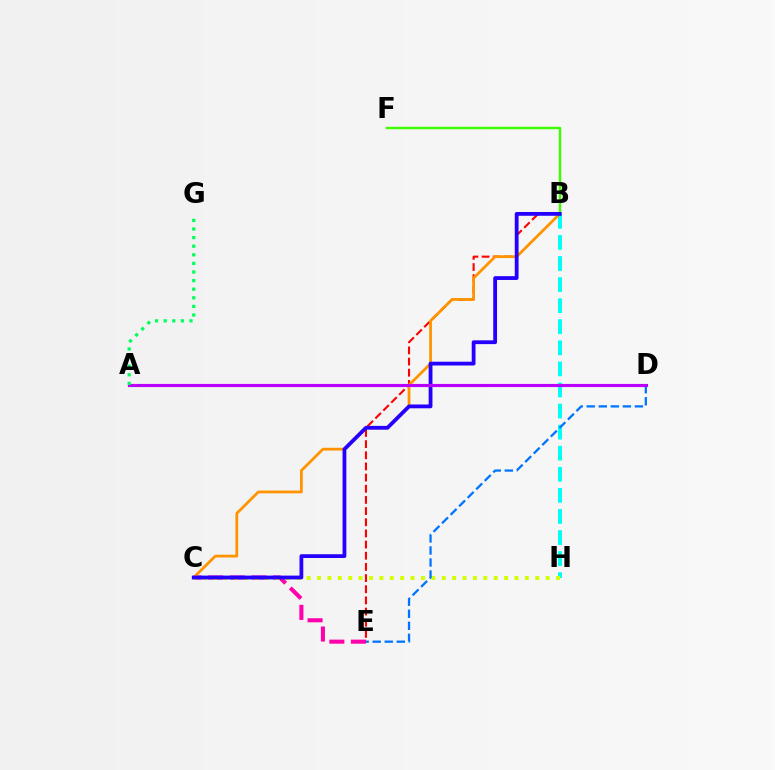{('B', 'H'): [{'color': '#00fff6', 'line_style': 'dashed', 'thickness': 2.86}], ('C', 'E'): [{'color': '#ff00ac', 'line_style': 'dashed', 'thickness': 2.93}], ('B', 'E'): [{'color': '#ff0000', 'line_style': 'dashed', 'thickness': 1.52}], ('B', 'C'): [{'color': '#ff9400', 'line_style': 'solid', 'thickness': 2.0}, {'color': '#2500ff', 'line_style': 'solid', 'thickness': 2.73}], ('C', 'H'): [{'color': '#d1ff00', 'line_style': 'dotted', 'thickness': 2.82}], ('B', 'F'): [{'color': '#3dff00', 'line_style': 'solid', 'thickness': 1.76}], ('D', 'E'): [{'color': '#0074ff', 'line_style': 'dashed', 'thickness': 1.64}], ('A', 'D'): [{'color': '#b900ff', 'line_style': 'solid', 'thickness': 2.27}], ('A', 'G'): [{'color': '#00ff5c', 'line_style': 'dotted', 'thickness': 2.34}]}